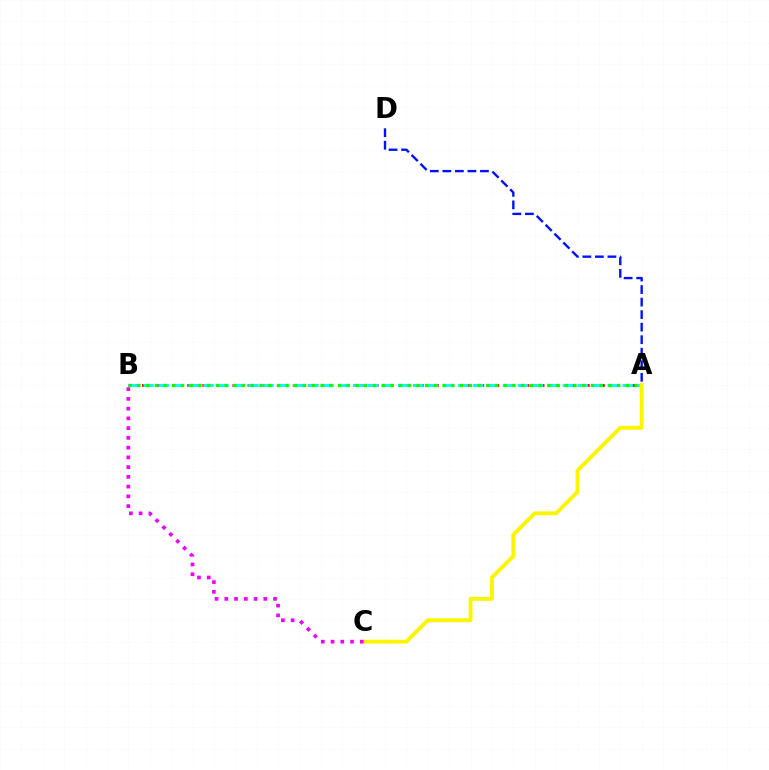{('A', 'B'): [{'color': '#ff0000', 'line_style': 'dotted', 'thickness': 2.05}, {'color': '#00fff6', 'line_style': 'dashed', 'thickness': 2.03}, {'color': '#08ff00', 'line_style': 'dotted', 'thickness': 2.37}], ('A', 'D'): [{'color': '#0010ff', 'line_style': 'dashed', 'thickness': 1.7}], ('A', 'C'): [{'color': '#fcf500', 'line_style': 'solid', 'thickness': 2.81}], ('B', 'C'): [{'color': '#ee00ff', 'line_style': 'dotted', 'thickness': 2.65}]}